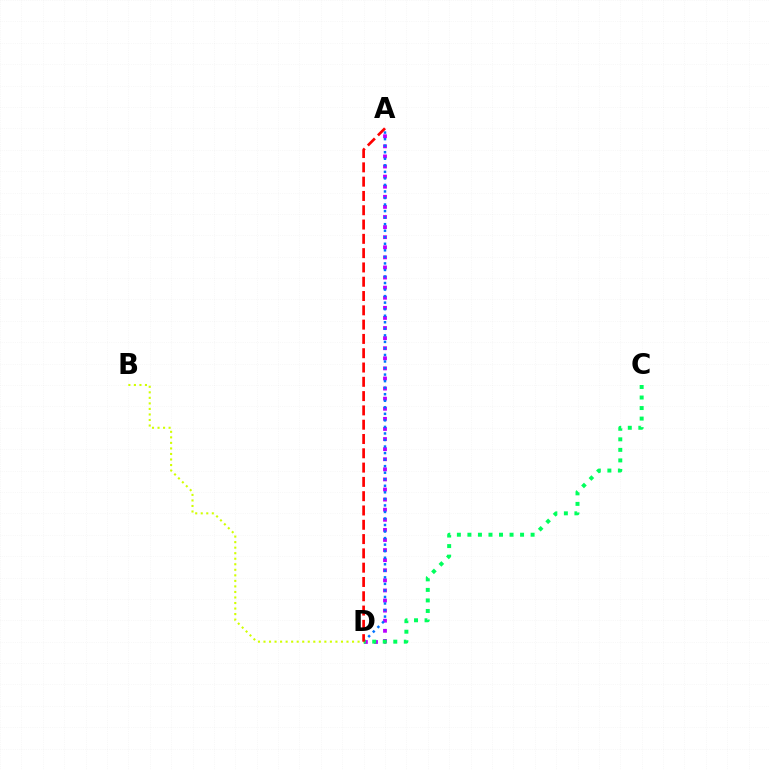{('A', 'D'): [{'color': '#b900ff', 'line_style': 'dotted', 'thickness': 2.74}, {'color': '#0074ff', 'line_style': 'dotted', 'thickness': 1.78}, {'color': '#ff0000', 'line_style': 'dashed', 'thickness': 1.94}], ('C', 'D'): [{'color': '#00ff5c', 'line_style': 'dotted', 'thickness': 2.86}], ('B', 'D'): [{'color': '#d1ff00', 'line_style': 'dotted', 'thickness': 1.5}]}